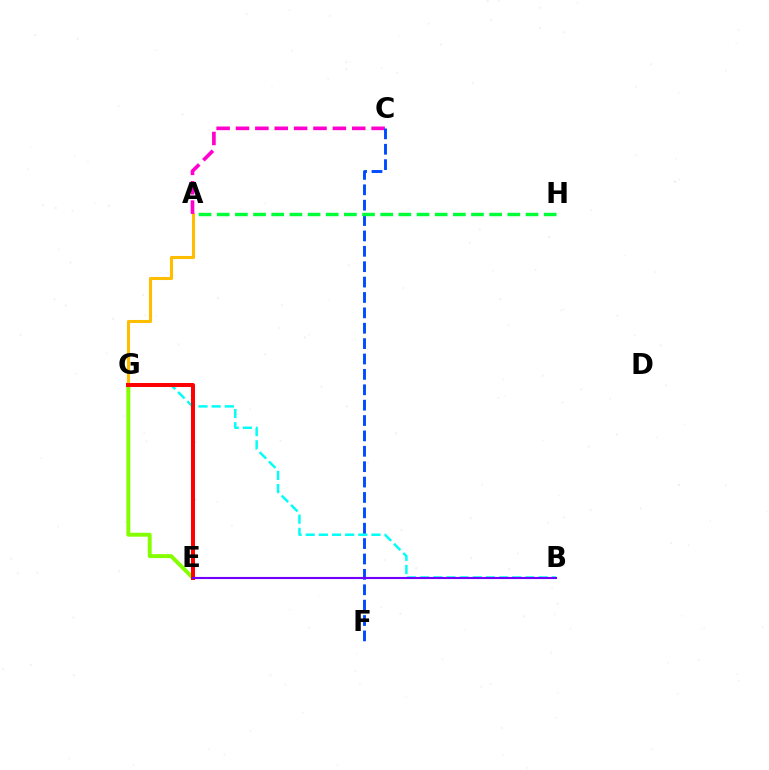{('E', 'G'): [{'color': '#84ff00', 'line_style': 'solid', 'thickness': 2.82}, {'color': '#ff0000', 'line_style': 'solid', 'thickness': 2.87}], ('B', 'G'): [{'color': '#00fff6', 'line_style': 'dashed', 'thickness': 1.79}], ('A', 'G'): [{'color': '#ffbd00', 'line_style': 'solid', 'thickness': 2.2}], ('A', 'C'): [{'color': '#ff00cf', 'line_style': 'dashed', 'thickness': 2.63}], ('C', 'F'): [{'color': '#004bff', 'line_style': 'dashed', 'thickness': 2.09}], ('B', 'E'): [{'color': '#7200ff', 'line_style': 'solid', 'thickness': 1.52}], ('A', 'H'): [{'color': '#00ff39', 'line_style': 'dashed', 'thickness': 2.47}]}